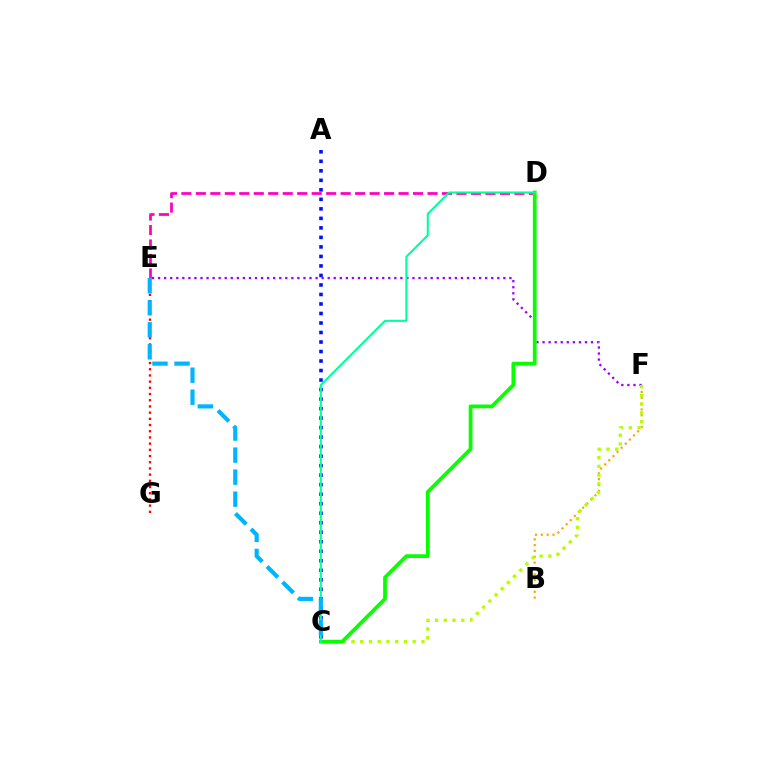{('D', 'E'): [{'color': '#ff00bd', 'line_style': 'dashed', 'thickness': 1.97}], ('A', 'C'): [{'color': '#0010ff', 'line_style': 'dotted', 'thickness': 2.58}], ('B', 'F'): [{'color': '#ffa500', 'line_style': 'dotted', 'thickness': 1.58}], ('E', 'G'): [{'color': '#ff0000', 'line_style': 'dotted', 'thickness': 1.68}], ('E', 'F'): [{'color': '#9b00ff', 'line_style': 'dotted', 'thickness': 1.65}], ('C', 'F'): [{'color': '#b3ff00', 'line_style': 'dotted', 'thickness': 2.38}], ('C', 'D'): [{'color': '#08ff00', 'line_style': 'solid', 'thickness': 2.7}, {'color': '#00ff9d', 'line_style': 'solid', 'thickness': 1.51}], ('C', 'E'): [{'color': '#00b5ff', 'line_style': 'dashed', 'thickness': 2.99}]}